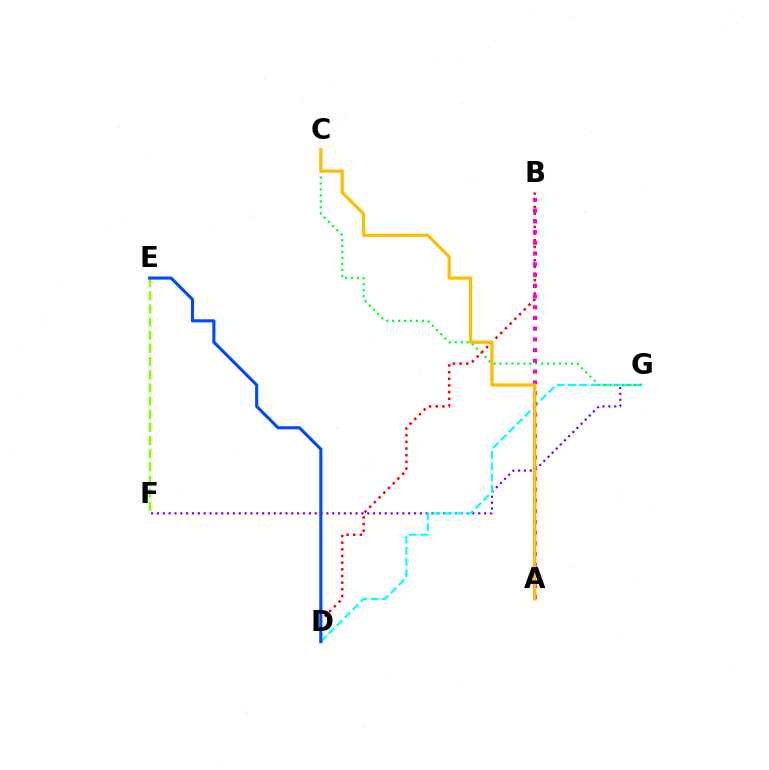{('F', 'G'): [{'color': '#7200ff', 'line_style': 'dotted', 'thickness': 1.59}], ('D', 'G'): [{'color': '#00fff6', 'line_style': 'dashed', 'thickness': 1.53}], ('C', 'G'): [{'color': '#00ff39', 'line_style': 'dotted', 'thickness': 1.62}], ('B', 'D'): [{'color': '#ff0000', 'line_style': 'dotted', 'thickness': 1.81}], ('E', 'F'): [{'color': '#84ff00', 'line_style': 'dashed', 'thickness': 1.79}], ('D', 'E'): [{'color': '#004bff', 'line_style': 'solid', 'thickness': 2.24}], ('A', 'B'): [{'color': '#ff00cf', 'line_style': 'dotted', 'thickness': 2.92}], ('A', 'C'): [{'color': '#ffbd00', 'line_style': 'solid', 'thickness': 2.33}]}